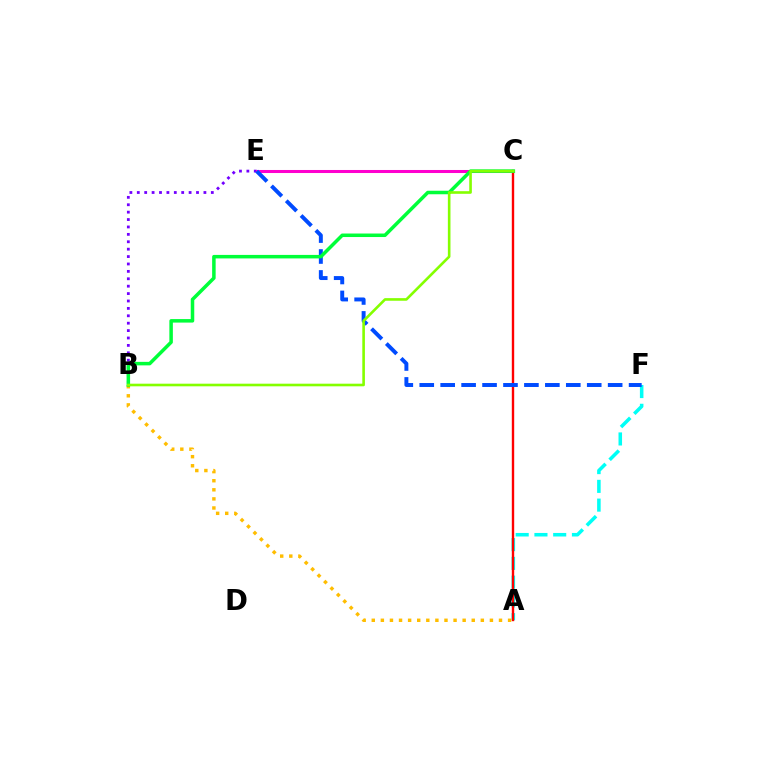{('B', 'E'): [{'color': '#7200ff', 'line_style': 'dotted', 'thickness': 2.01}], ('C', 'E'): [{'color': '#ff00cf', 'line_style': 'solid', 'thickness': 2.19}], ('A', 'F'): [{'color': '#00fff6', 'line_style': 'dashed', 'thickness': 2.55}], ('A', 'C'): [{'color': '#ff0000', 'line_style': 'solid', 'thickness': 1.72}], ('A', 'B'): [{'color': '#ffbd00', 'line_style': 'dotted', 'thickness': 2.47}], ('E', 'F'): [{'color': '#004bff', 'line_style': 'dashed', 'thickness': 2.84}], ('B', 'C'): [{'color': '#00ff39', 'line_style': 'solid', 'thickness': 2.53}, {'color': '#84ff00', 'line_style': 'solid', 'thickness': 1.88}]}